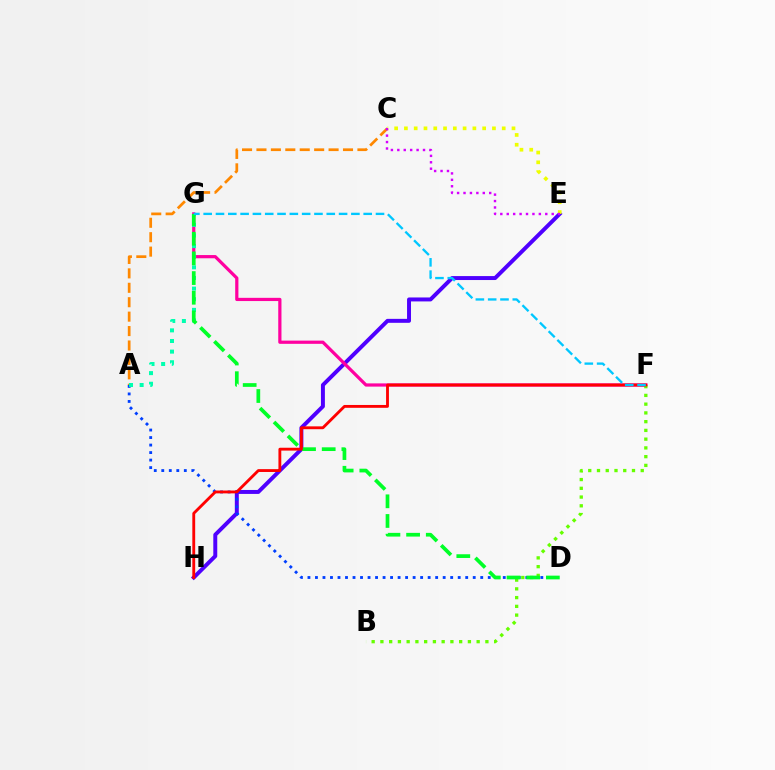{('E', 'H'): [{'color': '#4f00ff', 'line_style': 'solid', 'thickness': 2.85}], ('F', 'G'): [{'color': '#ff00a0', 'line_style': 'solid', 'thickness': 2.32}, {'color': '#00c7ff', 'line_style': 'dashed', 'thickness': 1.67}], ('C', 'E'): [{'color': '#eeff00', 'line_style': 'dotted', 'thickness': 2.66}, {'color': '#d600ff', 'line_style': 'dotted', 'thickness': 1.75}], ('B', 'F'): [{'color': '#66ff00', 'line_style': 'dotted', 'thickness': 2.38}], ('A', 'D'): [{'color': '#003fff', 'line_style': 'dotted', 'thickness': 2.04}], ('A', 'C'): [{'color': '#ff8800', 'line_style': 'dashed', 'thickness': 1.96}], ('A', 'G'): [{'color': '#00ffaf', 'line_style': 'dotted', 'thickness': 2.89}], ('D', 'G'): [{'color': '#00ff27', 'line_style': 'dashed', 'thickness': 2.67}], ('F', 'H'): [{'color': '#ff0000', 'line_style': 'solid', 'thickness': 2.05}]}